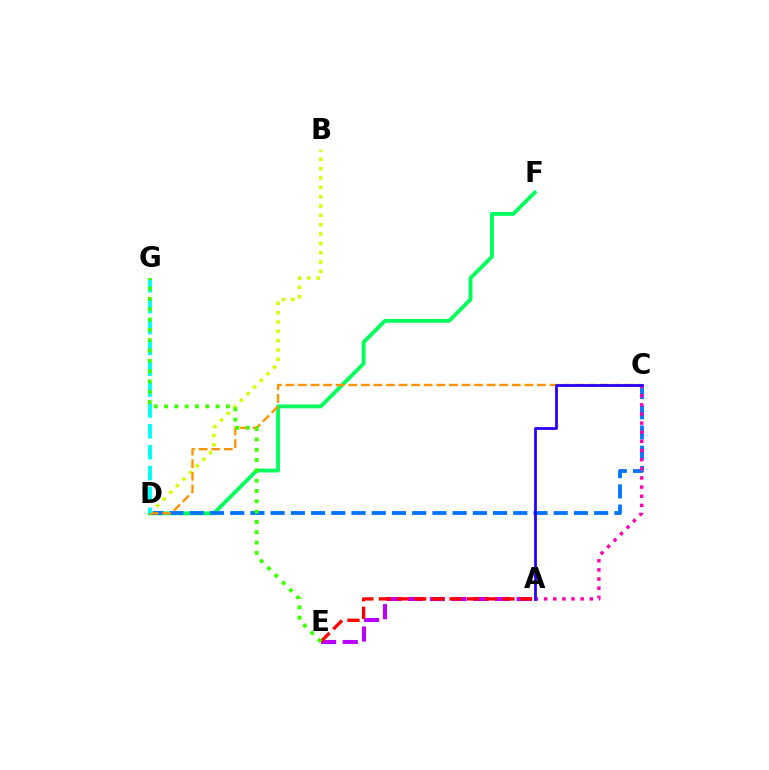{('D', 'F'): [{'color': '#00ff5c', 'line_style': 'solid', 'thickness': 2.77}], ('C', 'D'): [{'color': '#0074ff', 'line_style': 'dashed', 'thickness': 2.75}, {'color': '#ff9400', 'line_style': 'dashed', 'thickness': 1.71}], ('A', 'E'): [{'color': '#b900ff', 'line_style': 'dashed', 'thickness': 2.95}, {'color': '#ff0000', 'line_style': 'dashed', 'thickness': 2.4}], ('B', 'D'): [{'color': '#d1ff00', 'line_style': 'dotted', 'thickness': 2.54}], ('A', 'C'): [{'color': '#ff00ac', 'line_style': 'dotted', 'thickness': 2.48}, {'color': '#2500ff', 'line_style': 'solid', 'thickness': 2.0}], ('D', 'G'): [{'color': '#00fff6', 'line_style': 'dashed', 'thickness': 2.84}], ('E', 'G'): [{'color': '#3dff00', 'line_style': 'dotted', 'thickness': 2.8}]}